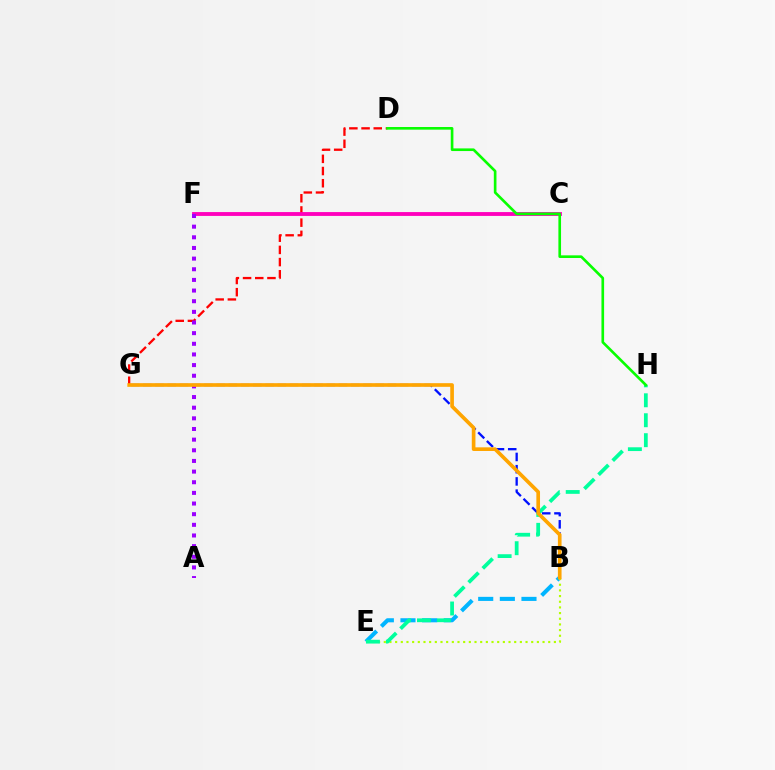{('B', 'G'): [{'color': '#0010ff', 'line_style': 'dashed', 'thickness': 1.66}, {'color': '#ffa500', 'line_style': 'solid', 'thickness': 2.63}], ('B', 'E'): [{'color': '#00b5ff', 'line_style': 'dashed', 'thickness': 2.94}, {'color': '#b3ff00', 'line_style': 'dotted', 'thickness': 1.54}], ('D', 'G'): [{'color': '#ff0000', 'line_style': 'dashed', 'thickness': 1.66}], ('E', 'H'): [{'color': '#00ff9d', 'line_style': 'dashed', 'thickness': 2.71}], ('C', 'F'): [{'color': '#ff00bd', 'line_style': 'solid', 'thickness': 2.77}], ('A', 'F'): [{'color': '#9b00ff', 'line_style': 'dotted', 'thickness': 2.89}], ('D', 'H'): [{'color': '#08ff00', 'line_style': 'solid', 'thickness': 1.91}]}